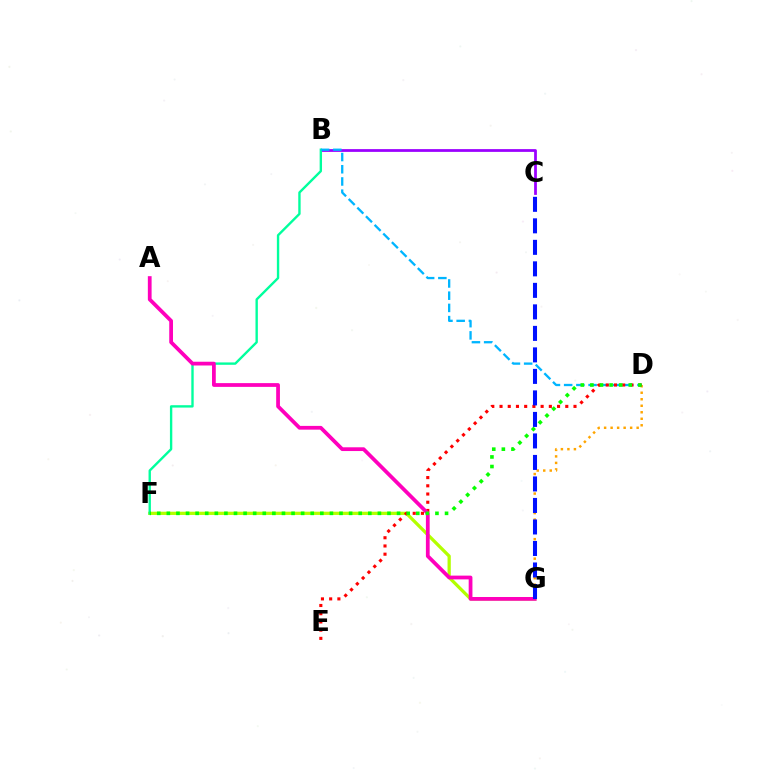{('B', 'C'): [{'color': '#9b00ff', 'line_style': 'solid', 'thickness': 1.99}], ('F', 'G'): [{'color': '#b3ff00', 'line_style': 'solid', 'thickness': 2.34}], ('D', 'G'): [{'color': '#ffa500', 'line_style': 'dotted', 'thickness': 1.77}], ('B', 'F'): [{'color': '#00ff9d', 'line_style': 'solid', 'thickness': 1.71}], ('B', 'D'): [{'color': '#00b5ff', 'line_style': 'dashed', 'thickness': 1.66}], ('D', 'E'): [{'color': '#ff0000', 'line_style': 'dotted', 'thickness': 2.23}], ('A', 'G'): [{'color': '#ff00bd', 'line_style': 'solid', 'thickness': 2.7}], ('D', 'F'): [{'color': '#08ff00', 'line_style': 'dotted', 'thickness': 2.61}], ('C', 'G'): [{'color': '#0010ff', 'line_style': 'dashed', 'thickness': 2.92}]}